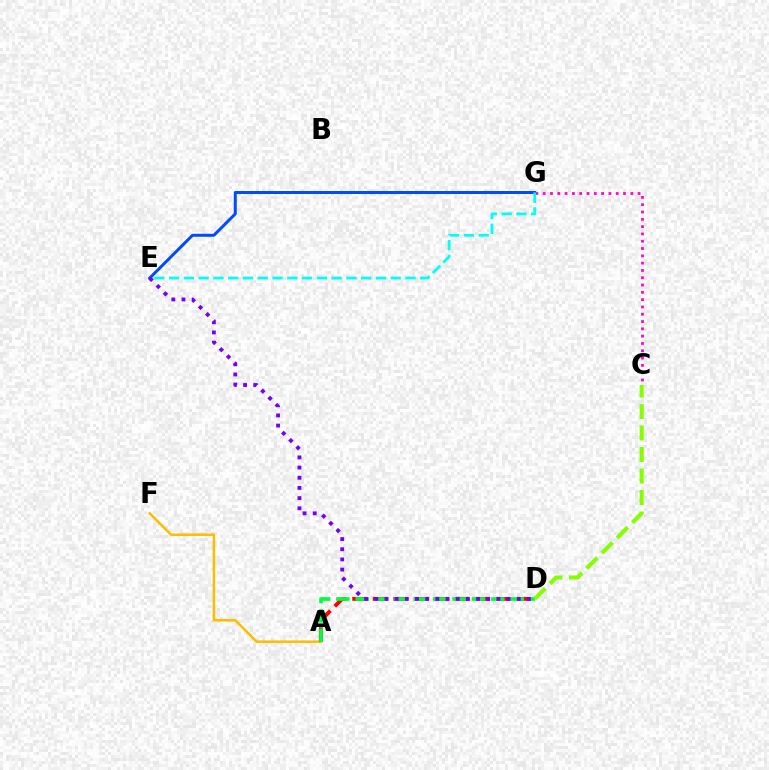{('C', 'G'): [{'color': '#ff00cf', 'line_style': 'dotted', 'thickness': 1.98}], ('E', 'G'): [{'color': '#004bff', 'line_style': 'solid', 'thickness': 2.15}, {'color': '#00fff6', 'line_style': 'dashed', 'thickness': 2.01}], ('A', 'F'): [{'color': '#ffbd00', 'line_style': 'solid', 'thickness': 1.82}], ('A', 'D'): [{'color': '#ff0000', 'line_style': 'dashed', 'thickness': 2.79}, {'color': '#00ff39', 'line_style': 'dashed', 'thickness': 2.63}], ('D', 'E'): [{'color': '#7200ff', 'line_style': 'dotted', 'thickness': 2.76}], ('C', 'D'): [{'color': '#84ff00', 'line_style': 'dashed', 'thickness': 2.92}]}